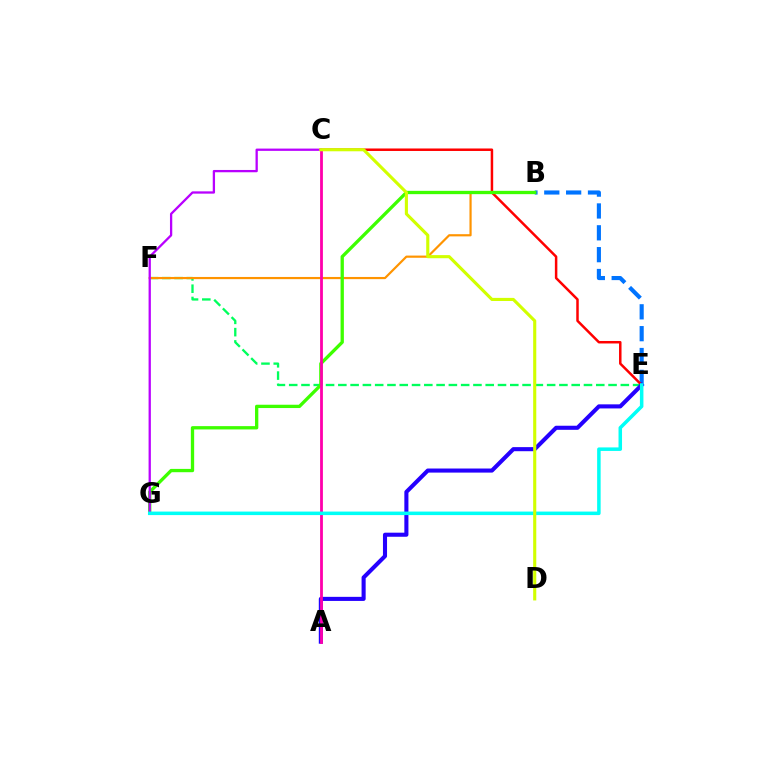{('B', 'E'): [{'color': '#0074ff', 'line_style': 'dashed', 'thickness': 2.97}], ('E', 'F'): [{'color': '#00ff5c', 'line_style': 'dashed', 'thickness': 1.67}], ('C', 'E'): [{'color': '#ff0000', 'line_style': 'solid', 'thickness': 1.79}], ('B', 'F'): [{'color': '#ff9400', 'line_style': 'solid', 'thickness': 1.58}], ('B', 'G'): [{'color': '#3dff00', 'line_style': 'solid', 'thickness': 2.38}], ('A', 'E'): [{'color': '#2500ff', 'line_style': 'solid', 'thickness': 2.94}], ('C', 'G'): [{'color': '#b900ff', 'line_style': 'solid', 'thickness': 1.65}], ('A', 'C'): [{'color': '#ff00ac', 'line_style': 'solid', 'thickness': 2.02}], ('E', 'G'): [{'color': '#00fff6', 'line_style': 'solid', 'thickness': 2.53}], ('C', 'D'): [{'color': '#d1ff00', 'line_style': 'solid', 'thickness': 2.24}]}